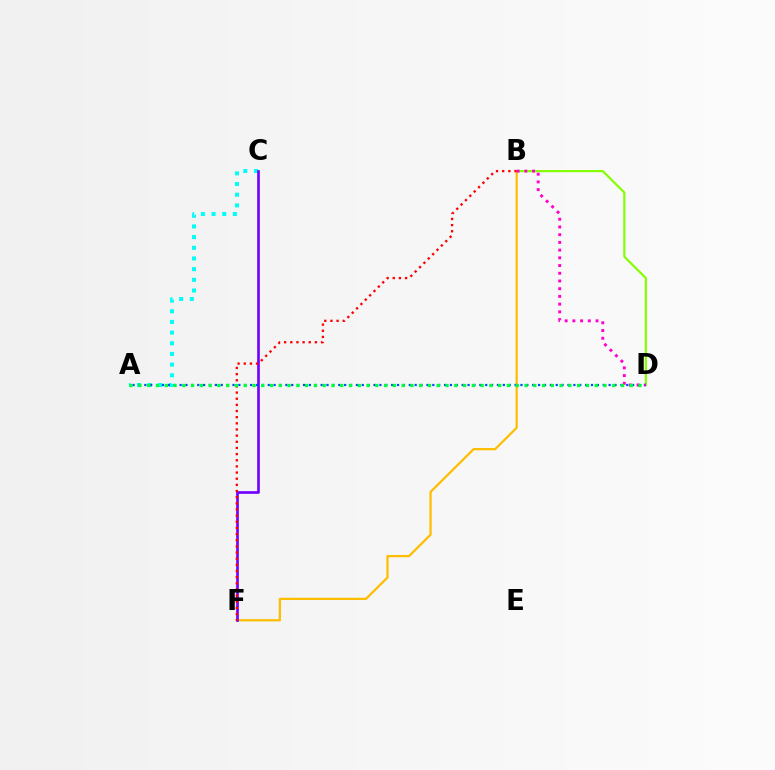{('A', 'C'): [{'color': '#00fff6', 'line_style': 'dotted', 'thickness': 2.9}], ('B', 'D'): [{'color': '#84ff00', 'line_style': 'solid', 'thickness': 1.57}, {'color': '#ff00cf', 'line_style': 'dotted', 'thickness': 2.1}], ('B', 'F'): [{'color': '#ffbd00', 'line_style': 'solid', 'thickness': 1.61}, {'color': '#ff0000', 'line_style': 'dotted', 'thickness': 1.67}], ('C', 'F'): [{'color': '#7200ff', 'line_style': 'solid', 'thickness': 1.92}], ('A', 'D'): [{'color': '#004bff', 'line_style': 'dotted', 'thickness': 1.6}, {'color': '#00ff39', 'line_style': 'dotted', 'thickness': 2.38}]}